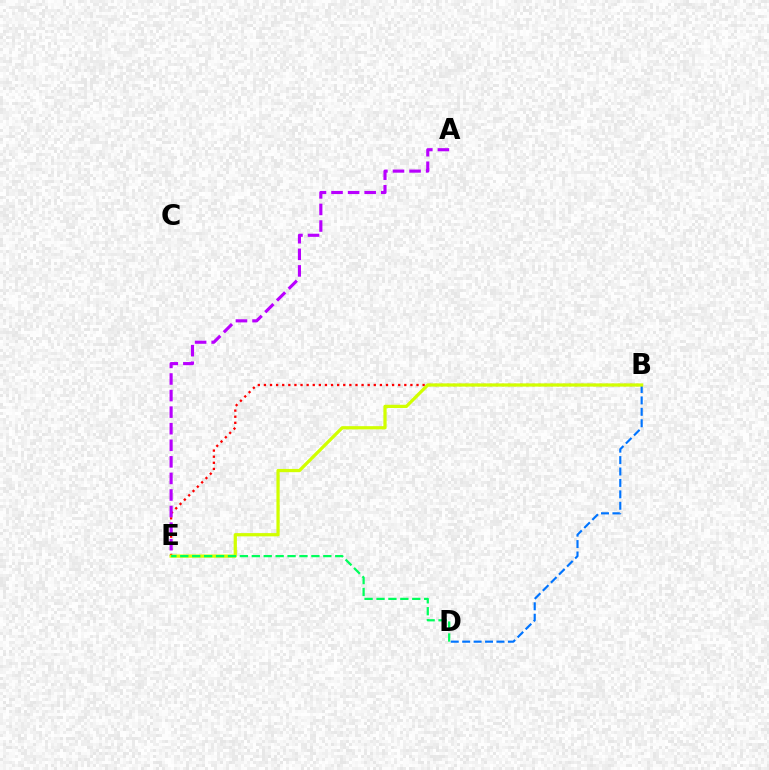{('B', 'D'): [{'color': '#0074ff', 'line_style': 'dashed', 'thickness': 1.55}], ('B', 'E'): [{'color': '#ff0000', 'line_style': 'dotted', 'thickness': 1.66}, {'color': '#d1ff00', 'line_style': 'solid', 'thickness': 2.33}], ('A', 'E'): [{'color': '#b900ff', 'line_style': 'dashed', 'thickness': 2.25}], ('D', 'E'): [{'color': '#00ff5c', 'line_style': 'dashed', 'thickness': 1.62}]}